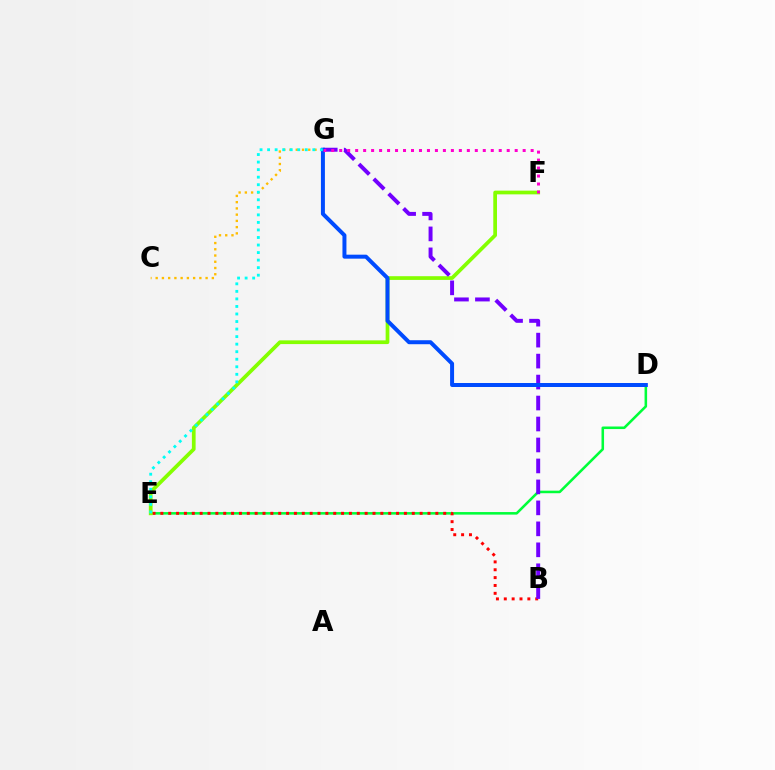{('D', 'E'): [{'color': '#00ff39', 'line_style': 'solid', 'thickness': 1.84}], ('B', 'E'): [{'color': '#ff0000', 'line_style': 'dotted', 'thickness': 2.13}], ('C', 'G'): [{'color': '#ffbd00', 'line_style': 'dotted', 'thickness': 1.7}], ('E', 'F'): [{'color': '#84ff00', 'line_style': 'solid', 'thickness': 2.68}], ('B', 'G'): [{'color': '#7200ff', 'line_style': 'dashed', 'thickness': 2.85}], ('D', 'G'): [{'color': '#004bff', 'line_style': 'solid', 'thickness': 2.87}], ('F', 'G'): [{'color': '#ff00cf', 'line_style': 'dotted', 'thickness': 2.17}], ('E', 'G'): [{'color': '#00fff6', 'line_style': 'dotted', 'thickness': 2.05}]}